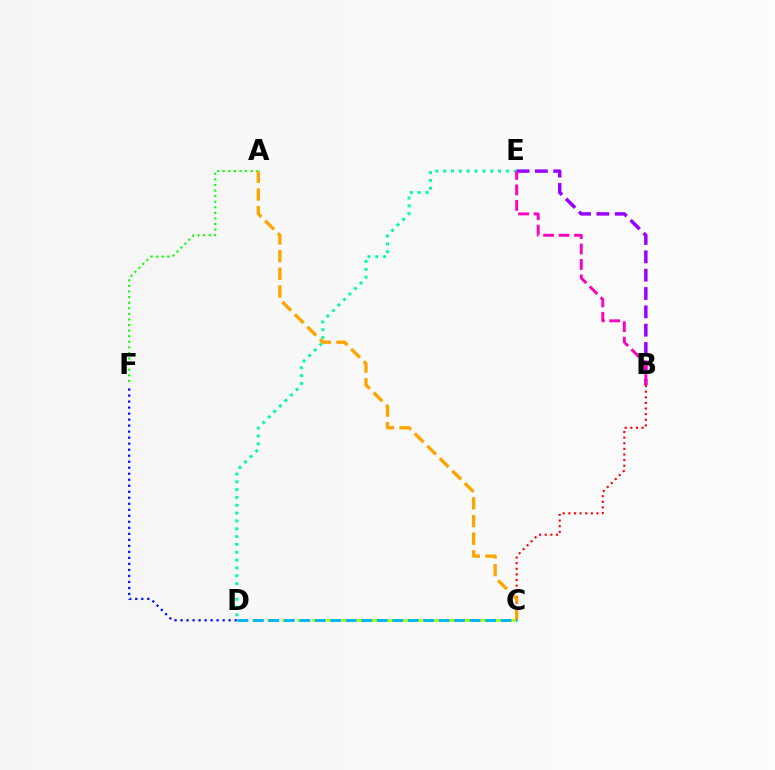{('D', 'E'): [{'color': '#00ff9d', 'line_style': 'dotted', 'thickness': 2.13}], ('A', 'F'): [{'color': '#08ff00', 'line_style': 'dotted', 'thickness': 1.52}], ('C', 'D'): [{'color': '#b3ff00', 'line_style': 'dashed', 'thickness': 2.02}, {'color': '#00b5ff', 'line_style': 'dashed', 'thickness': 2.1}], ('B', 'E'): [{'color': '#9b00ff', 'line_style': 'dashed', 'thickness': 2.49}, {'color': '#ff00bd', 'line_style': 'dashed', 'thickness': 2.1}], ('B', 'C'): [{'color': '#ff0000', 'line_style': 'dotted', 'thickness': 1.53}], ('A', 'C'): [{'color': '#ffa500', 'line_style': 'dashed', 'thickness': 2.4}], ('D', 'F'): [{'color': '#0010ff', 'line_style': 'dotted', 'thickness': 1.63}]}